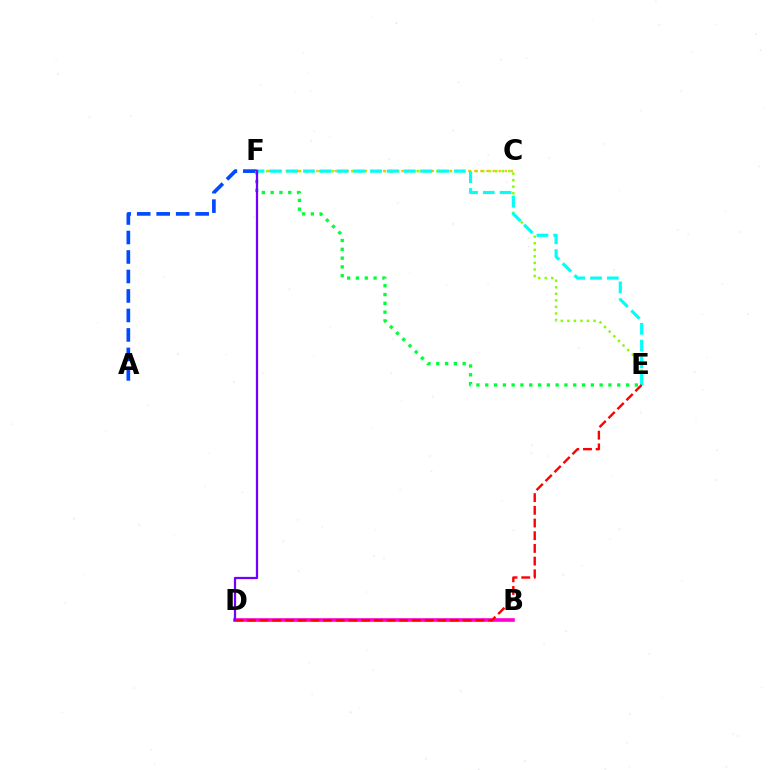{('E', 'F'): [{'color': '#84ff00', 'line_style': 'dotted', 'thickness': 1.78}, {'color': '#00fff6', 'line_style': 'dashed', 'thickness': 2.28}, {'color': '#00ff39', 'line_style': 'dotted', 'thickness': 2.39}], ('C', 'F'): [{'color': '#ffbd00', 'line_style': 'dotted', 'thickness': 1.65}], ('A', 'F'): [{'color': '#004bff', 'line_style': 'dashed', 'thickness': 2.65}], ('B', 'D'): [{'color': '#ff00cf', 'line_style': 'solid', 'thickness': 2.61}], ('D', 'E'): [{'color': '#ff0000', 'line_style': 'dashed', 'thickness': 1.72}], ('D', 'F'): [{'color': '#7200ff', 'line_style': 'solid', 'thickness': 1.63}]}